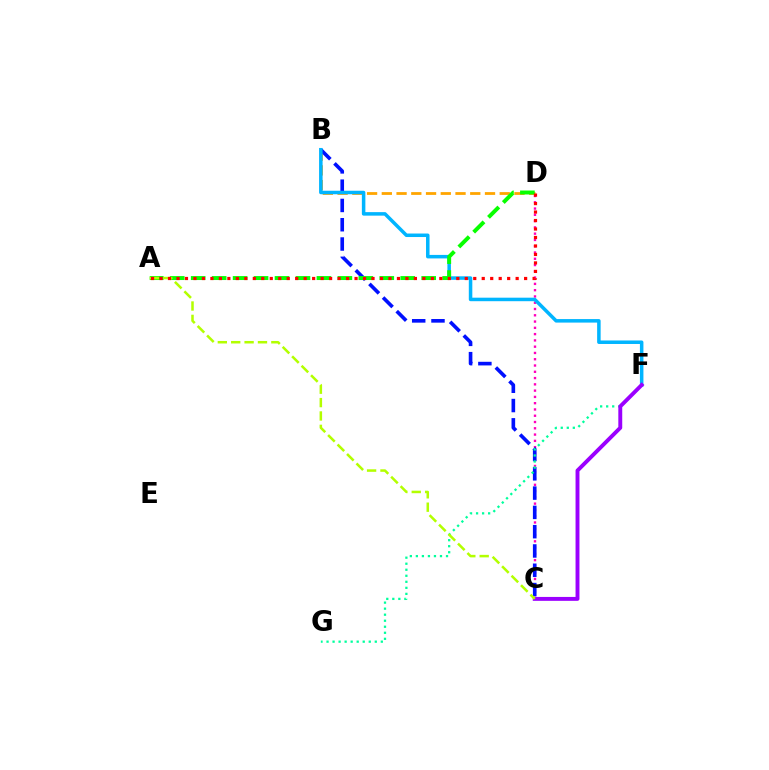{('B', 'D'): [{'color': '#ffa500', 'line_style': 'dashed', 'thickness': 2.0}], ('C', 'D'): [{'color': '#ff00bd', 'line_style': 'dotted', 'thickness': 1.71}], ('B', 'C'): [{'color': '#0010ff', 'line_style': 'dashed', 'thickness': 2.62}], ('B', 'F'): [{'color': '#00b5ff', 'line_style': 'solid', 'thickness': 2.53}], ('A', 'D'): [{'color': '#08ff00', 'line_style': 'dashed', 'thickness': 2.85}, {'color': '#ff0000', 'line_style': 'dotted', 'thickness': 2.3}], ('F', 'G'): [{'color': '#00ff9d', 'line_style': 'dotted', 'thickness': 1.64}], ('C', 'F'): [{'color': '#9b00ff', 'line_style': 'solid', 'thickness': 2.81}], ('A', 'C'): [{'color': '#b3ff00', 'line_style': 'dashed', 'thickness': 1.82}]}